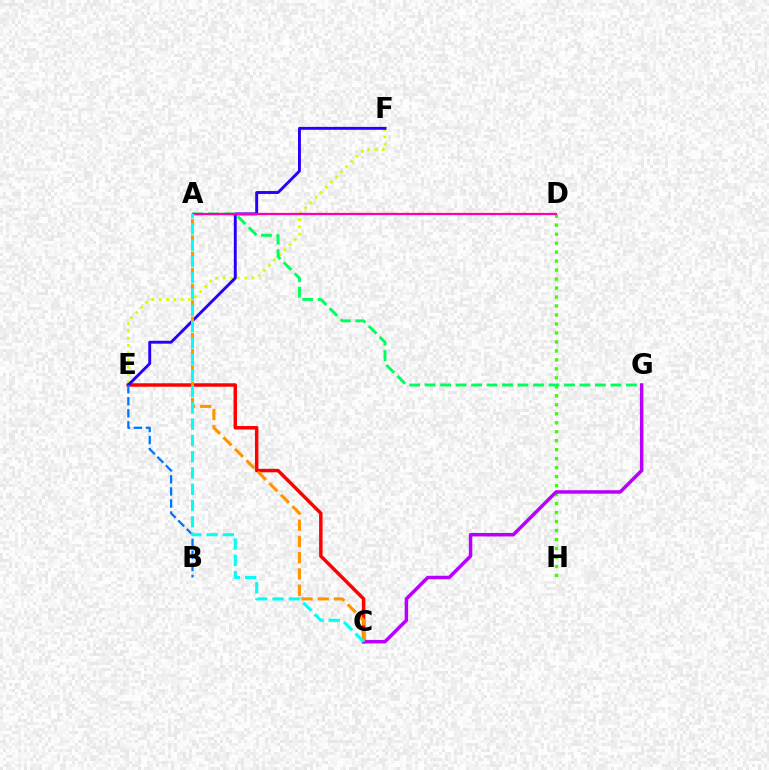{('C', 'E'): [{'color': '#ff0000', 'line_style': 'solid', 'thickness': 2.5}], ('D', 'H'): [{'color': '#3dff00', 'line_style': 'dotted', 'thickness': 2.44}], ('E', 'F'): [{'color': '#d1ff00', 'line_style': 'dotted', 'thickness': 1.97}, {'color': '#2500ff', 'line_style': 'solid', 'thickness': 2.1}], ('A', 'G'): [{'color': '#00ff5c', 'line_style': 'dashed', 'thickness': 2.1}], ('A', 'D'): [{'color': '#ff00ac', 'line_style': 'solid', 'thickness': 1.63}], ('B', 'E'): [{'color': '#0074ff', 'line_style': 'dashed', 'thickness': 1.64}], ('C', 'G'): [{'color': '#b900ff', 'line_style': 'solid', 'thickness': 2.51}], ('A', 'C'): [{'color': '#ff9400', 'line_style': 'dashed', 'thickness': 2.21}, {'color': '#00fff6', 'line_style': 'dashed', 'thickness': 2.21}]}